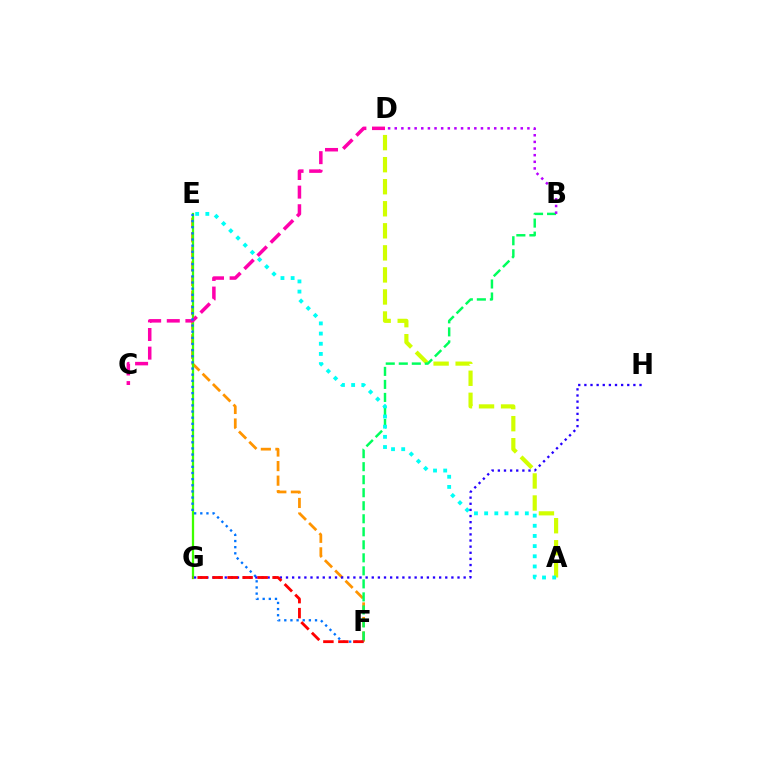{('A', 'D'): [{'color': '#d1ff00', 'line_style': 'dashed', 'thickness': 3.0}], ('E', 'F'): [{'color': '#ff9400', 'line_style': 'dashed', 'thickness': 1.98}, {'color': '#0074ff', 'line_style': 'dotted', 'thickness': 1.67}], ('E', 'G'): [{'color': '#3dff00', 'line_style': 'solid', 'thickness': 1.64}], ('C', 'D'): [{'color': '#ff00ac', 'line_style': 'dashed', 'thickness': 2.53}], ('B', 'F'): [{'color': '#00ff5c', 'line_style': 'dashed', 'thickness': 1.77}], ('A', 'E'): [{'color': '#00fff6', 'line_style': 'dotted', 'thickness': 2.76}], ('B', 'D'): [{'color': '#b900ff', 'line_style': 'dotted', 'thickness': 1.8}], ('G', 'H'): [{'color': '#2500ff', 'line_style': 'dotted', 'thickness': 1.66}], ('F', 'G'): [{'color': '#ff0000', 'line_style': 'dashed', 'thickness': 2.04}]}